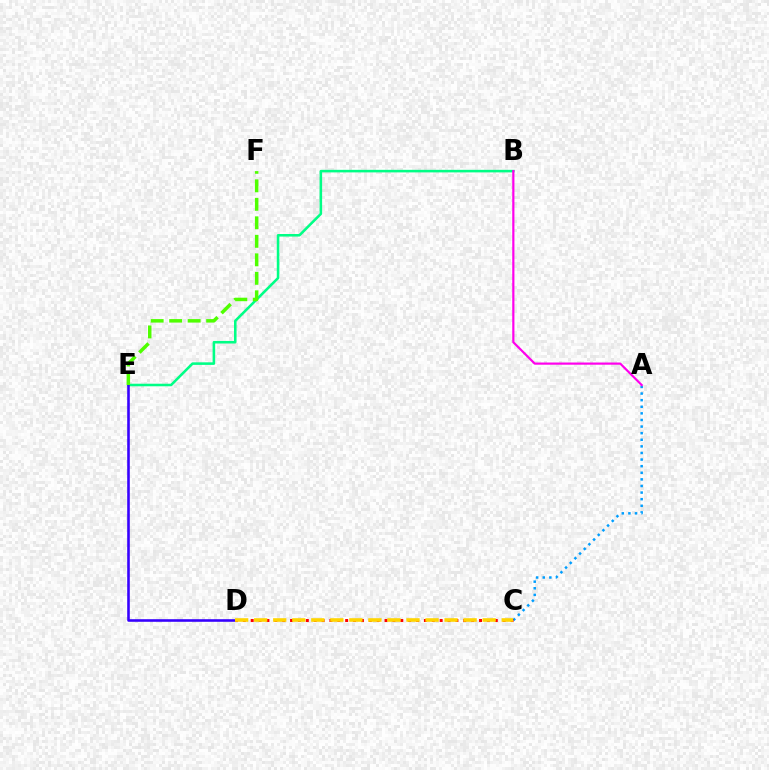{('A', 'C'): [{'color': '#009eff', 'line_style': 'dotted', 'thickness': 1.79}], ('B', 'E'): [{'color': '#00ff86', 'line_style': 'solid', 'thickness': 1.85}], ('D', 'E'): [{'color': '#3700ff', 'line_style': 'solid', 'thickness': 1.87}], ('C', 'D'): [{'color': '#ff0000', 'line_style': 'dotted', 'thickness': 2.14}, {'color': '#ffd500', 'line_style': 'dashed', 'thickness': 2.59}], ('E', 'F'): [{'color': '#4fff00', 'line_style': 'dashed', 'thickness': 2.51}], ('A', 'B'): [{'color': '#ff00ed', 'line_style': 'solid', 'thickness': 1.58}]}